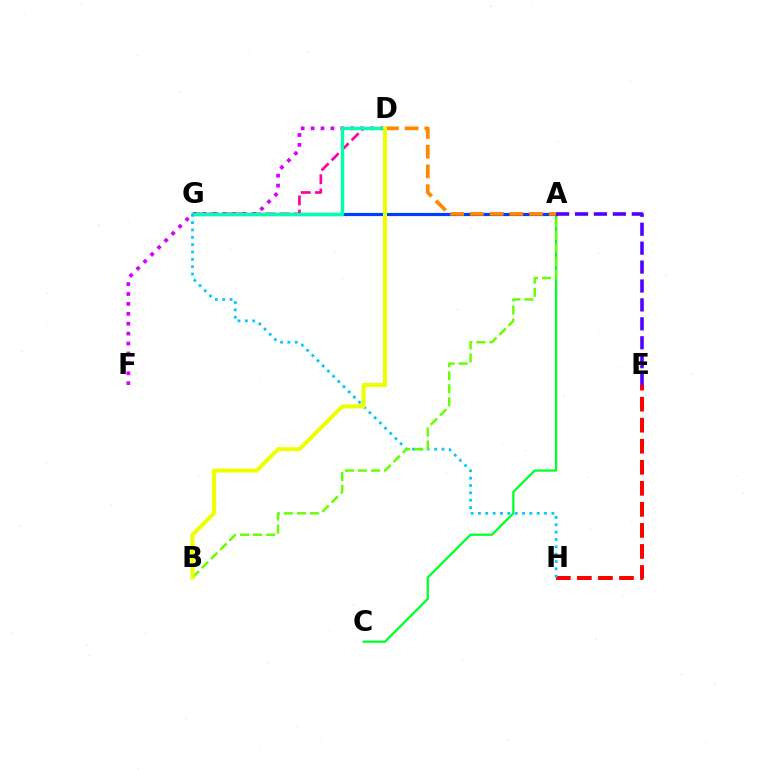{('A', 'C'): [{'color': '#00ff27', 'line_style': 'solid', 'thickness': 1.62}], ('D', 'G'): [{'color': '#ff00a0', 'line_style': 'dashed', 'thickness': 1.93}, {'color': '#00ffaf', 'line_style': 'solid', 'thickness': 2.46}], ('A', 'G'): [{'color': '#003fff', 'line_style': 'solid', 'thickness': 2.31}], ('E', 'H'): [{'color': '#ff0000', 'line_style': 'dashed', 'thickness': 2.86}], ('A', 'E'): [{'color': '#4f00ff', 'line_style': 'dashed', 'thickness': 2.57}], ('D', 'F'): [{'color': '#d600ff', 'line_style': 'dotted', 'thickness': 2.69}], ('G', 'H'): [{'color': '#00c7ff', 'line_style': 'dotted', 'thickness': 2.0}], ('A', 'B'): [{'color': '#66ff00', 'line_style': 'dashed', 'thickness': 1.77}], ('A', 'D'): [{'color': '#ff8800', 'line_style': 'dashed', 'thickness': 2.68}], ('B', 'D'): [{'color': '#eeff00', 'line_style': 'solid', 'thickness': 2.91}]}